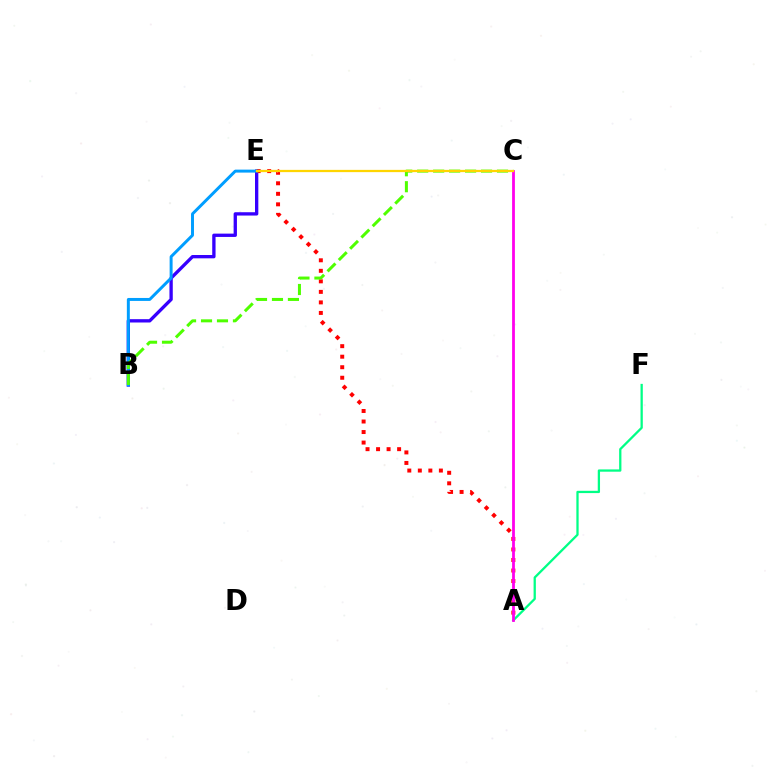{('B', 'E'): [{'color': '#3700ff', 'line_style': 'solid', 'thickness': 2.39}, {'color': '#009eff', 'line_style': 'solid', 'thickness': 2.13}], ('A', 'E'): [{'color': '#ff0000', 'line_style': 'dotted', 'thickness': 2.86}], ('A', 'F'): [{'color': '#00ff86', 'line_style': 'solid', 'thickness': 1.64}], ('B', 'C'): [{'color': '#4fff00', 'line_style': 'dashed', 'thickness': 2.17}], ('A', 'C'): [{'color': '#ff00ed', 'line_style': 'solid', 'thickness': 2.01}], ('C', 'E'): [{'color': '#ffd500', 'line_style': 'solid', 'thickness': 1.63}]}